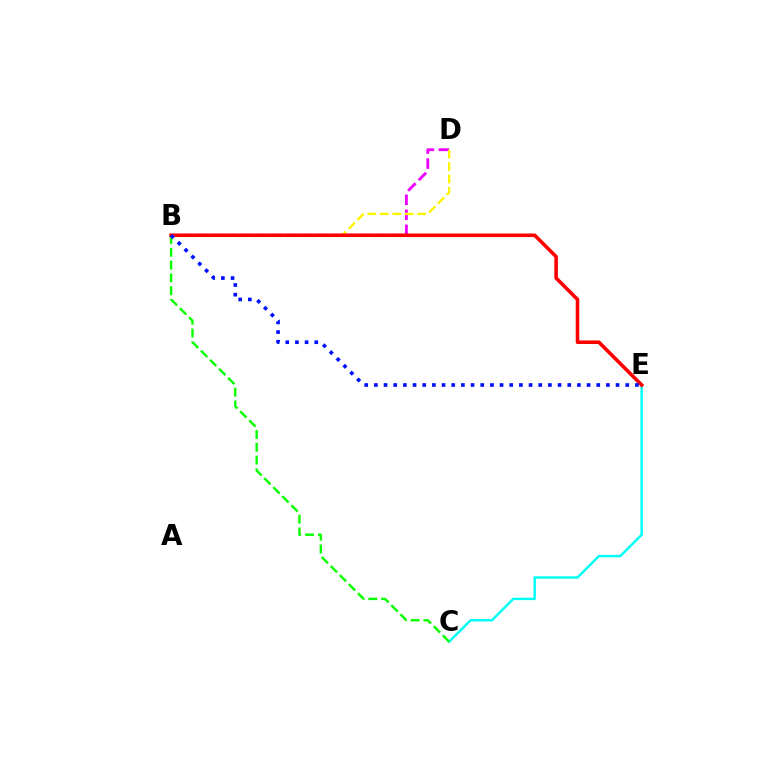{('B', 'D'): [{'color': '#ee00ff', 'line_style': 'dashed', 'thickness': 2.04}, {'color': '#fcf500', 'line_style': 'dashed', 'thickness': 1.69}], ('C', 'E'): [{'color': '#00fff6', 'line_style': 'solid', 'thickness': 1.75}], ('B', 'C'): [{'color': '#08ff00', 'line_style': 'dashed', 'thickness': 1.74}], ('B', 'E'): [{'color': '#ff0000', 'line_style': 'solid', 'thickness': 2.57}, {'color': '#0010ff', 'line_style': 'dotted', 'thickness': 2.63}]}